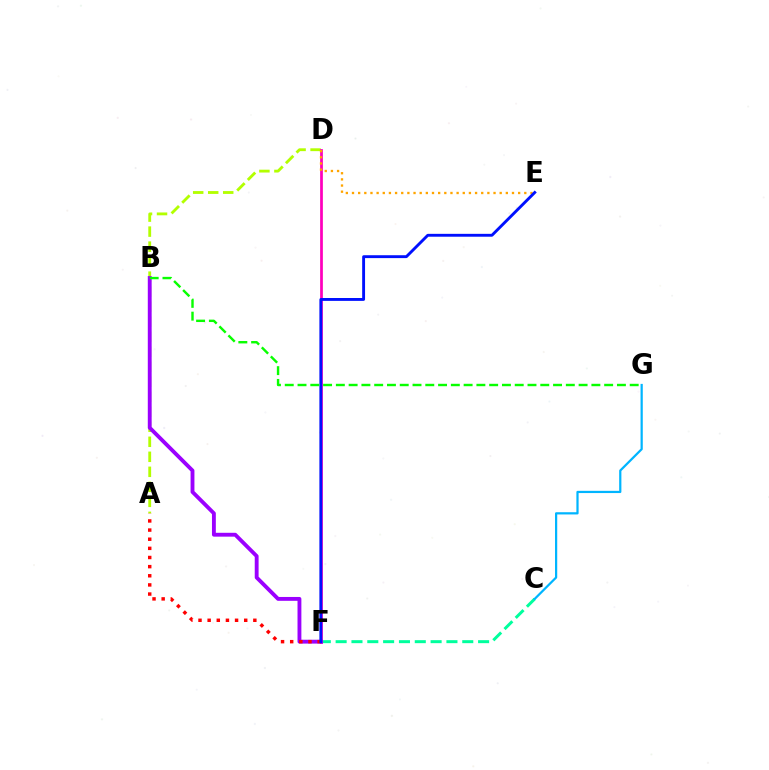{('C', 'F'): [{'color': '#00ff9d', 'line_style': 'dashed', 'thickness': 2.15}], ('A', 'D'): [{'color': '#b3ff00', 'line_style': 'dashed', 'thickness': 2.04}], ('D', 'F'): [{'color': '#ff00bd', 'line_style': 'solid', 'thickness': 1.98}], ('B', 'F'): [{'color': '#9b00ff', 'line_style': 'solid', 'thickness': 2.78}], ('C', 'G'): [{'color': '#00b5ff', 'line_style': 'solid', 'thickness': 1.6}], ('D', 'E'): [{'color': '#ffa500', 'line_style': 'dotted', 'thickness': 1.67}], ('A', 'F'): [{'color': '#ff0000', 'line_style': 'dotted', 'thickness': 2.48}], ('E', 'F'): [{'color': '#0010ff', 'line_style': 'solid', 'thickness': 2.07}], ('B', 'G'): [{'color': '#08ff00', 'line_style': 'dashed', 'thickness': 1.74}]}